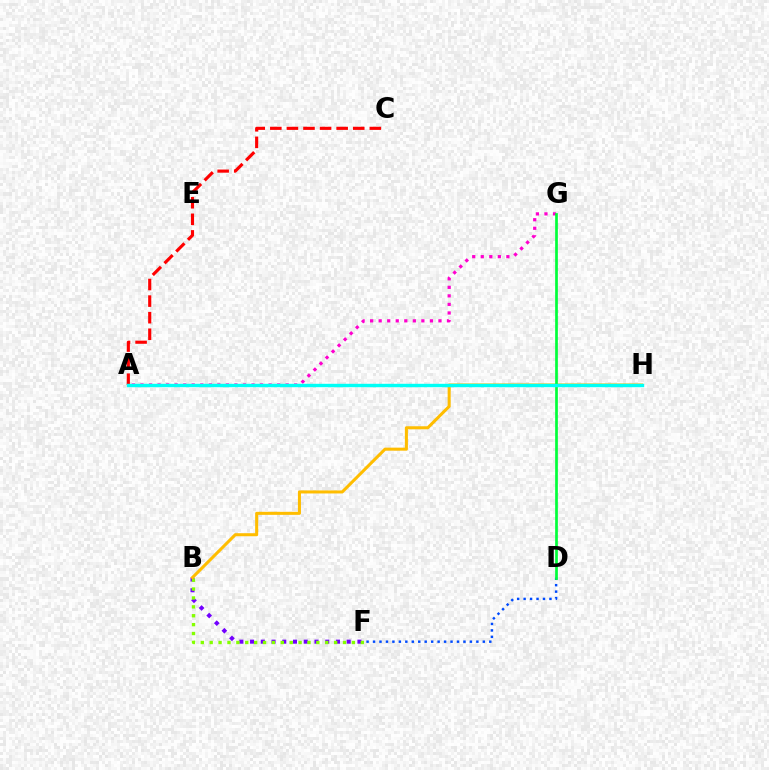{('B', 'F'): [{'color': '#7200ff', 'line_style': 'dotted', 'thickness': 2.92}, {'color': '#84ff00', 'line_style': 'dotted', 'thickness': 2.42}], ('D', 'F'): [{'color': '#004bff', 'line_style': 'dotted', 'thickness': 1.75}], ('A', 'G'): [{'color': '#ff00cf', 'line_style': 'dotted', 'thickness': 2.32}], ('B', 'H'): [{'color': '#ffbd00', 'line_style': 'solid', 'thickness': 2.19}], ('A', 'C'): [{'color': '#ff0000', 'line_style': 'dashed', 'thickness': 2.25}], ('D', 'G'): [{'color': '#00ff39', 'line_style': 'solid', 'thickness': 1.95}], ('A', 'H'): [{'color': '#00fff6', 'line_style': 'solid', 'thickness': 2.44}]}